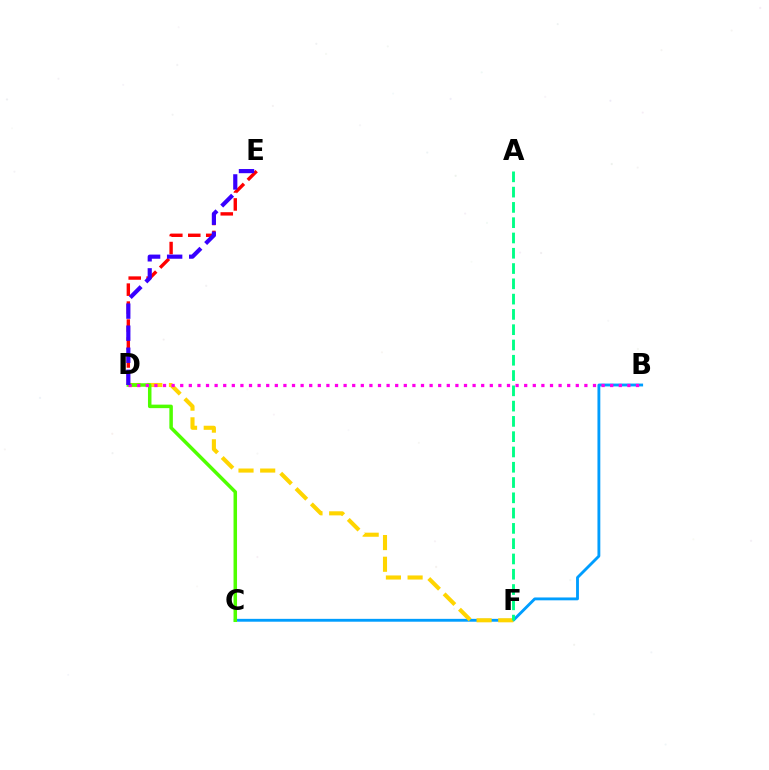{('B', 'C'): [{'color': '#009eff', 'line_style': 'solid', 'thickness': 2.06}], ('D', 'F'): [{'color': '#ffd500', 'line_style': 'dashed', 'thickness': 2.94}], ('D', 'E'): [{'color': '#ff0000', 'line_style': 'dashed', 'thickness': 2.44}, {'color': '#3700ff', 'line_style': 'dashed', 'thickness': 3.0}], ('C', 'D'): [{'color': '#4fff00', 'line_style': 'solid', 'thickness': 2.52}], ('B', 'D'): [{'color': '#ff00ed', 'line_style': 'dotted', 'thickness': 2.34}], ('A', 'F'): [{'color': '#00ff86', 'line_style': 'dashed', 'thickness': 2.08}]}